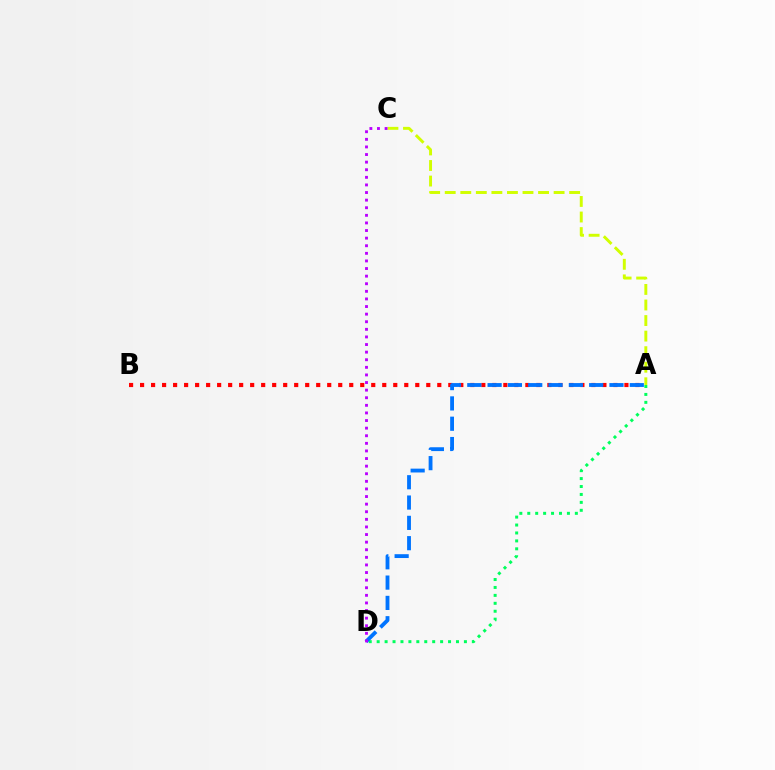{('A', 'B'): [{'color': '#ff0000', 'line_style': 'dotted', 'thickness': 2.99}], ('A', 'C'): [{'color': '#d1ff00', 'line_style': 'dashed', 'thickness': 2.11}], ('A', 'D'): [{'color': '#00ff5c', 'line_style': 'dotted', 'thickness': 2.15}, {'color': '#0074ff', 'line_style': 'dashed', 'thickness': 2.76}], ('C', 'D'): [{'color': '#b900ff', 'line_style': 'dotted', 'thickness': 2.06}]}